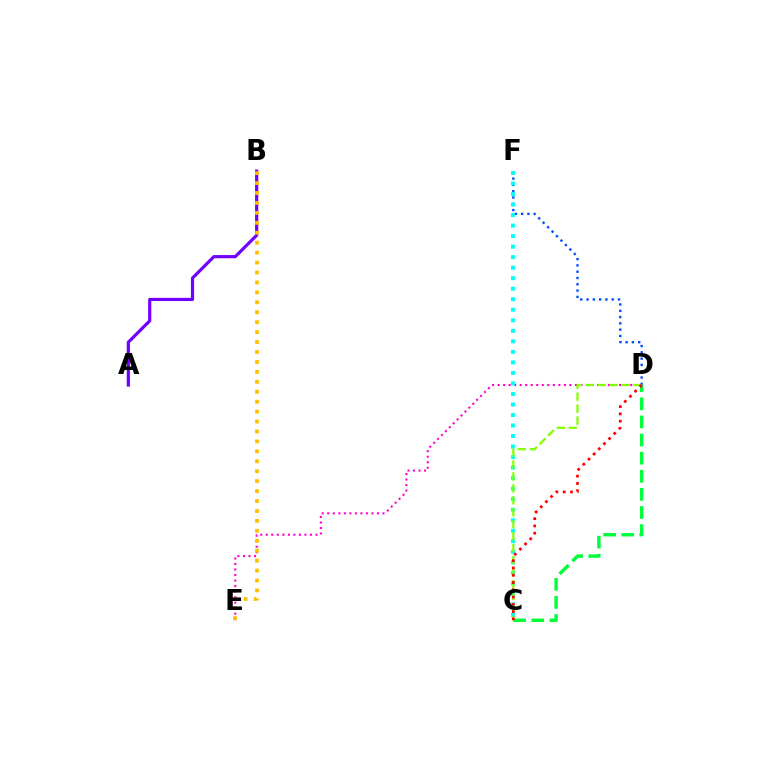{('A', 'B'): [{'color': '#7200ff', 'line_style': 'solid', 'thickness': 2.3}], ('D', 'F'): [{'color': '#004bff', 'line_style': 'dotted', 'thickness': 1.71}], ('D', 'E'): [{'color': '#ff00cf', 'line_style': 'dotted', 'thickness': 1.5}], ('B', 'E'): [{'color': '#ffbd00', 'line_style': 'dotted', 'thickness': 2.7}], ('C', 'F'): [{'color': '#00fff6', 'line_style': 'dotted', 'thickness': 2.86}], ('C', 'D'): [{'color': '#00ff39', 'line_style': 'dashed', 'thickness': 2.46}, {'color': '#84ff00', 'line_style': 'dashed', 'thickness': 1.62}, {'color': '#ff0000', 'line_style': 'dotted', 'thickness': 1.98}]}